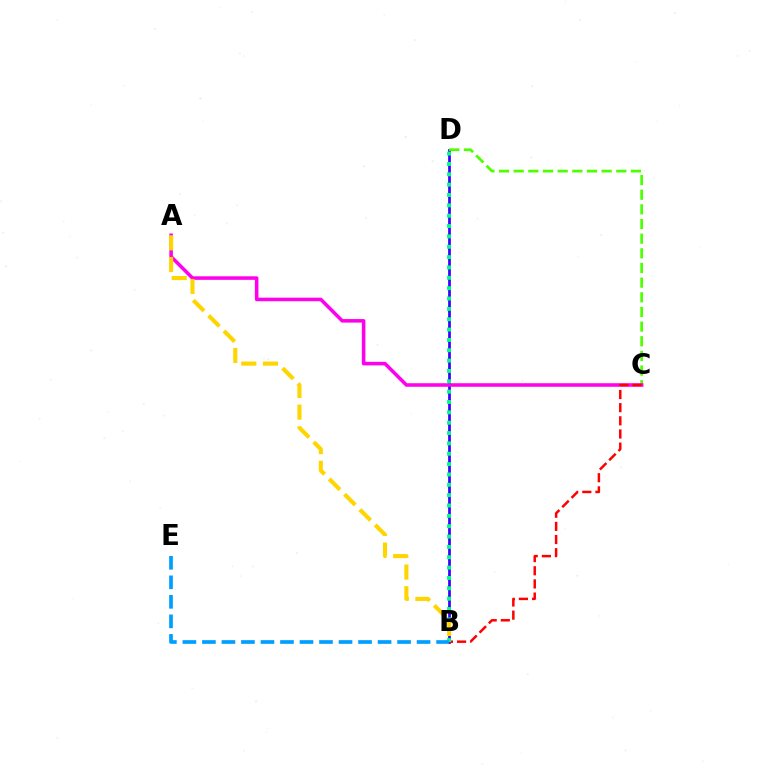{('B', 'D'): [{'color': '#3700ff', 'line_style': 'solid', 'thickness': 1.97}, {'color': '#00ff86', 'line_style': 'dotted', 'thickness': 2.81}], ('C', 'D'): [{'color': '#4fff00', 'line_style': 'dashed', 'thickness': 1.99}], ('A', 'C'): [{'color': '#ff00ed', 'line_style': 'solid', 'thickness': 2.56}], ('B', 'C'): [{'color': '#ff0000', 'line_style': 'dashed', 'thickness': 1.79}], ('B', 'E'): [{'color': '#009eff', 'line_style': 'dashed', 'thickness': 2.65}], ('A', 'B'): [{'color': '#ffd500', 'line_style': 'dashed', 'thickness': 2.94}]}